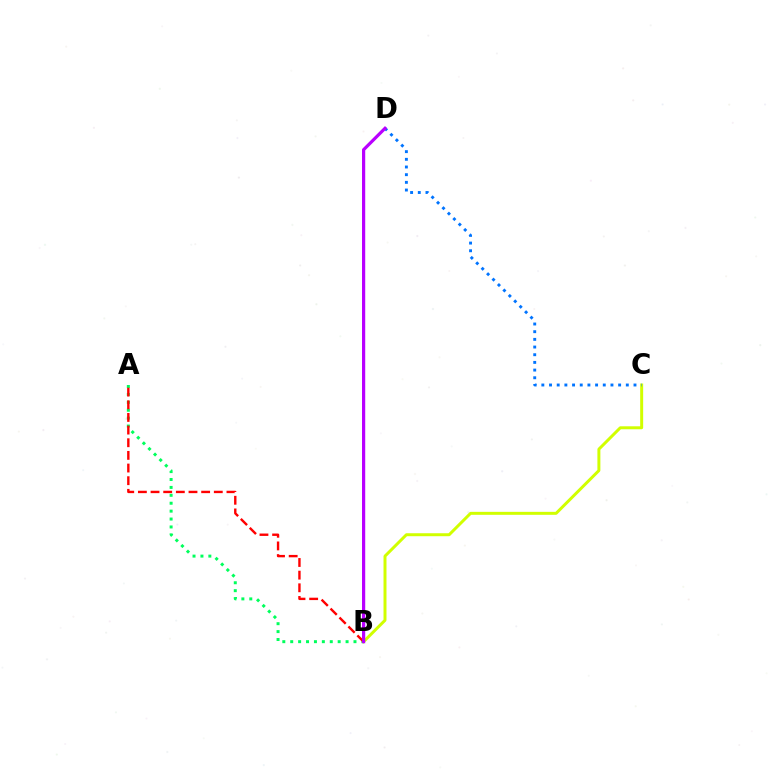{('A', 'B'): [{'color': '#00ff5c', 'line_style': 'dotted', 'thickness': 2.15}, {'color': '#ff0000', 'line_style': 'dashed', 'thickness': 1.72}], ('B', 'C'): [{'color': '#d1ff00', 'line_style': 'solid', 'thickness': 2.14}], ('C', 'D'): [{'color': '#0074ff', 'line_style': 'dotted', 'thickness': 2.09}], ('B', 'D'): [{'color': '#b900ff', 'line_style': 'solid', 'thickness': 2.31}]}